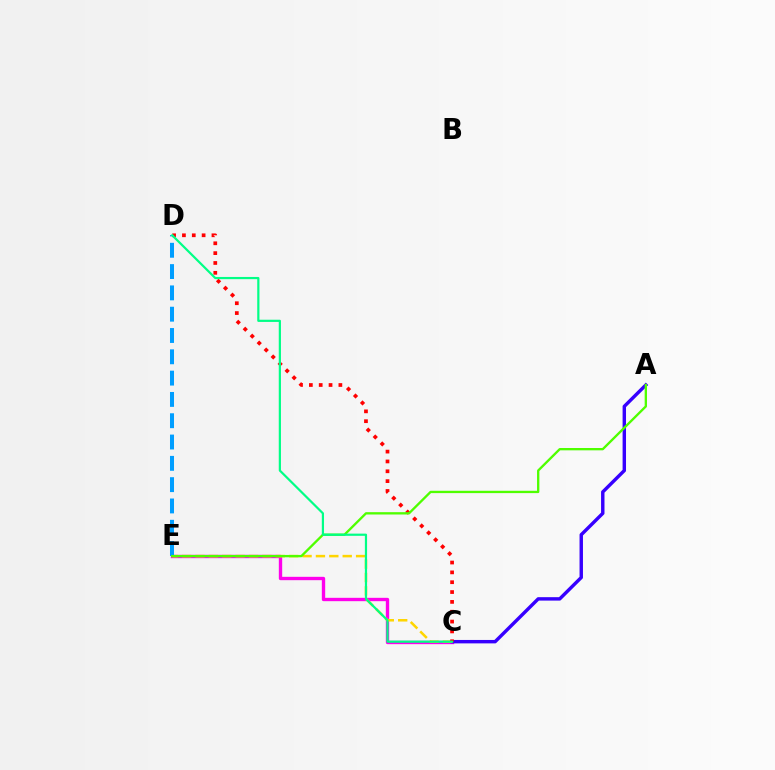{('C', 'E'): [{'color': '#ff00ed', 'line_style': 'solid', 'thickness': 2.41}, {'color': '#ffd500', 'line_style': 'dashed', 'thickness': 1.82}], ('A', 'C'): [{'color': '#3700ff', 'line_style': 'solid', 'thickness': 2.46}], ('C', 'D'): [{'color': '#ff0000', 'line_style': 'dotted', 'thickness': 2.67}, {'color': '#00ff86', 'line_style': 'solid', 'thickness': 1.59}], ('D', 'E'): [{'color': '#009eff', 'line_style': 'dashed', 'thickness': 2.89}], ('A', 'E'): [{'color': '#4fff00', 'line_style': 'solid', 'thickness': 1.68}]}